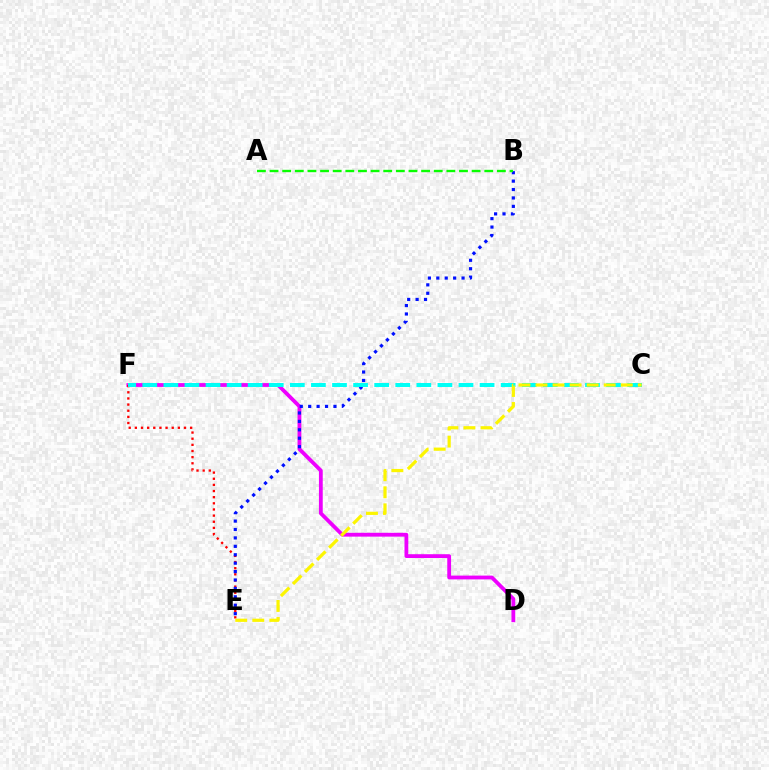{('D', 'F'): [{'color': '#ee00ff', 'line_style': 'solid', 'thickness': 2.74}], ('E', 'F'): [{'color': '#ff0000', 'line_style': 'dotted', 'thickness': 1.67}], ('B', 'E'): [{'color': '#0010ff', 'line_style': 'dotted', 'thickness': 2.29}], ('C', 'F'): [{'color': '#00fff6', 'line_style': 'dashed', 'thickness': 2.86}], ('A', 'B'): [{'color': '#08ff00', 'line_style': 'dashed', 'thickness': 1.72}], ('C', 'E'): [{'color': '#fcf500', 'line_style': 'dashed', 'thickness': 2.32}]}